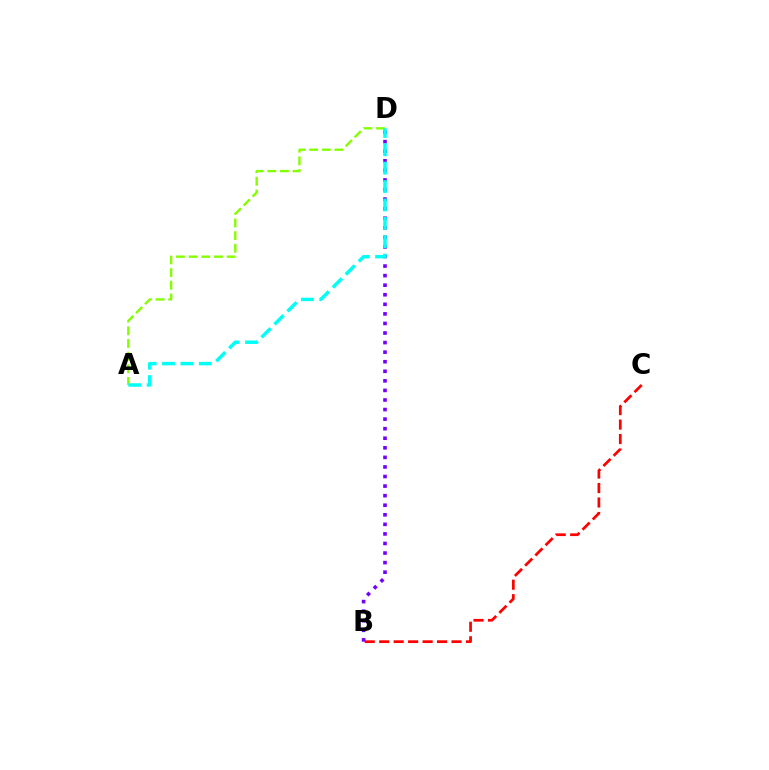{('B', 'C'): [{'color': '#ff0000', 'line_style': 'dashed', 'thickness': 1.96}], ('B', 'D'): [{'color': '#7200ff', 'line_style': 'dotted', 'thickness': 2.6}], ('A', 'D'): [{'color': '#84ff00', 'line_style': 'dashed', 'thickness': 1.72}, {'color': '#00fff6', 'line_style': 'dashed', 'thickness': 2.5}]}